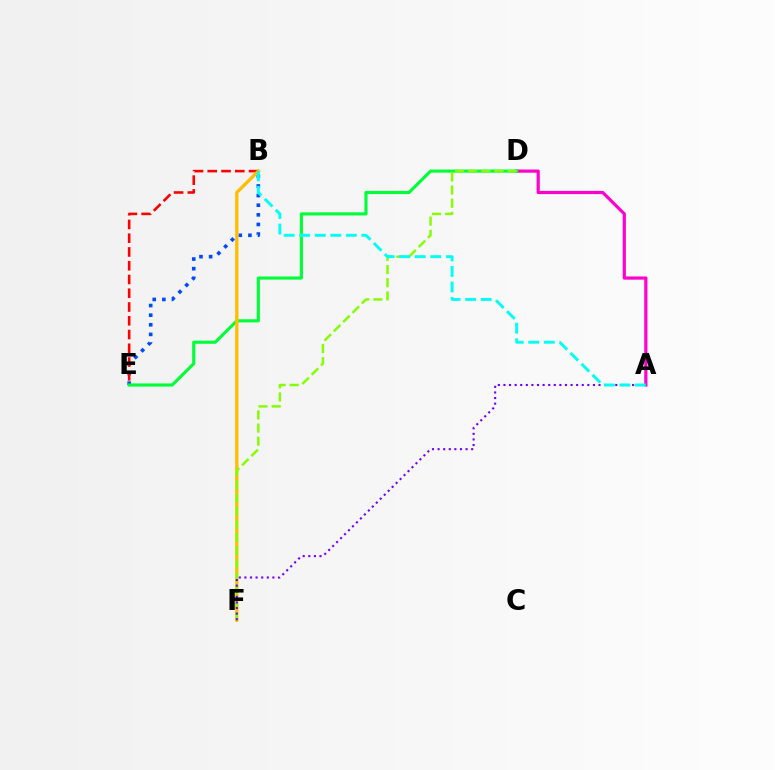{('A', 'D'): [{'color': '#ff00cf', 'line_style': 'solid', 'thickness': 2.3}], ('B', 'E'): [{'color': '#004bff', 'line_style': 'dotted', 'thickness': 2.61}, {'color': '#ff0000', 'line_style': 'dashed', 'thickness': 1.87}], ('D', 'E'): [{'color': '#00ff39', 'line_style': 'solid', 'thickness': 2.26}], ('B', 'F'): [{'color': '#ffbd00', 'line_style': 'solid', 'thickness': 2.37}], ('D', 'F'): [{'color': '#84ff00', 'line_style': 'dashed', 'thickness': 1.79}], ('A', 'F'): [{'color': '#7200ff', 'line_style': 'dotted', 'thickness': 1.52}], ('A', 'B'): [{'color': '#00fff6', 'line_style': 'dashed', 'thickness': 2.11}]}